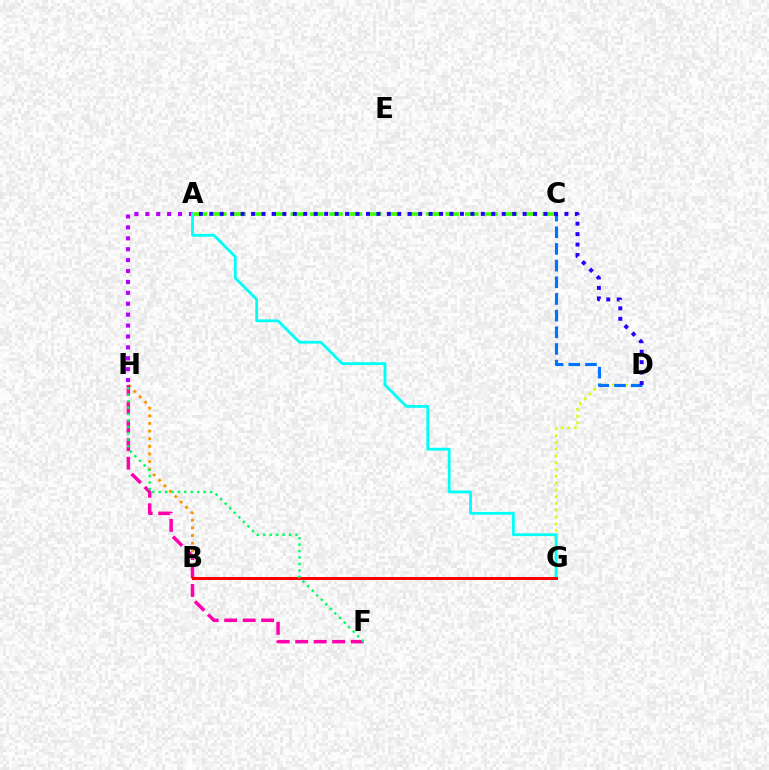{('A', 'H'): [{'color': '#b900ff', 'line_style': 'dotted', 'thickness': 2.96}], ('D', 'G'): [{'color': '#d1ff00', 'line_style': 'dotted', 'thickness': 1.85}], ('B', 'H'): [{'color': '#ff9400', 'line_style': 'dotted', 'thickness': 2.07}], ('F', 'H'): [{'color': '#ff00ac', 'line_style': 'dashed', 'thickness': 2.51}, {'color': '#00ff5c', 'line_style': 'dotted', 'thickness': 1.75}], ('A', 'C'): [{'color': '#3dff00', 'line_style': 'dashed', 'thickness': 2.63}], ('A', 'G'): [{'color': '#00fff6', 'line_style': 'solid', 'thickness': 2.03}], ('C', 'D'): [{'color': '#0074ff', 'line_style': 'dashed', 'thickness': 2.27}], ('B', 'G'): [{'color': '#ff0000', 'line_style': 'solid', 'thickness': 2.16}], ('A', 'D'): [{'color': '#2500ff', 'line_style': 'dotted', 'thickness': 2.84}]}